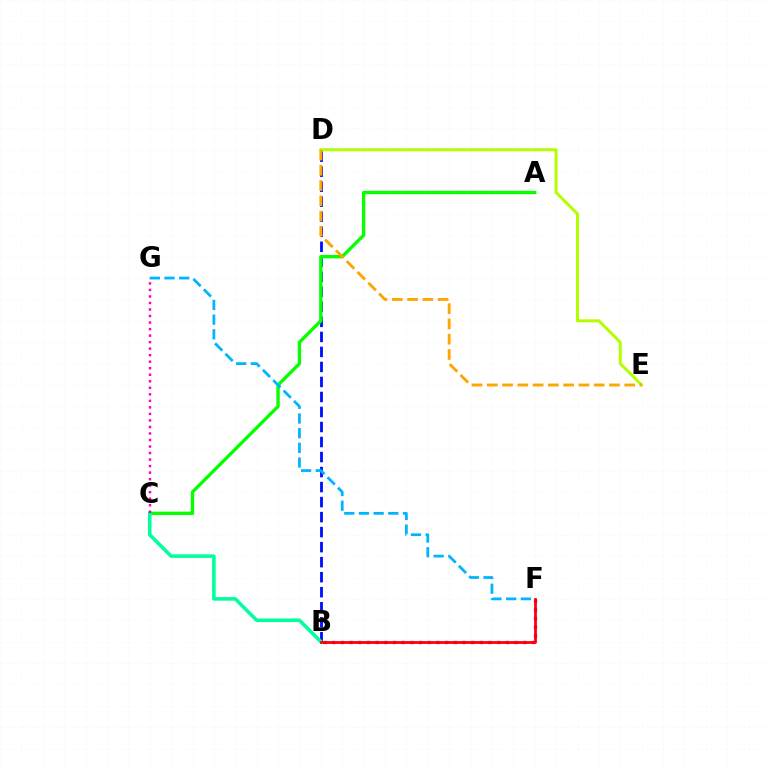{('D', 'E'): [{'color': '#b3ff00', 'line_style': 'solid', 'thickness': 2.14}, {'color': '#ffa500', 'line_style': 'dashed', 'thickness': 2.07}], ('B', 'F'): [{'color': '#9b00ff', 'line_style': 'dotted', 'thickness': 2.36}, {'color': '#ff0000', 'line_style': 'solid', 'thickness': 2.0}], ('B', 'D'): [{'color': '#0010ff', 'line_style': 'dashed', 'thickness': 2.04}], ('A', 'C'): [{'color': '#08ff00', 'line_style': 'solid', 'thickness': 2.42}], ('B', 'C'): [{'color': '#00ff9d', 'line_style': 'solid', 'thickness': 2.55}], ('F', 'G'): [{'color': '#00b5ff', 'line_style': 'dashed', 'thickness': 1.99}], ('C', 'G'): [{'color': '#ff00bd', 'line_style': 'dotted', 'thickness': 1.77}]}